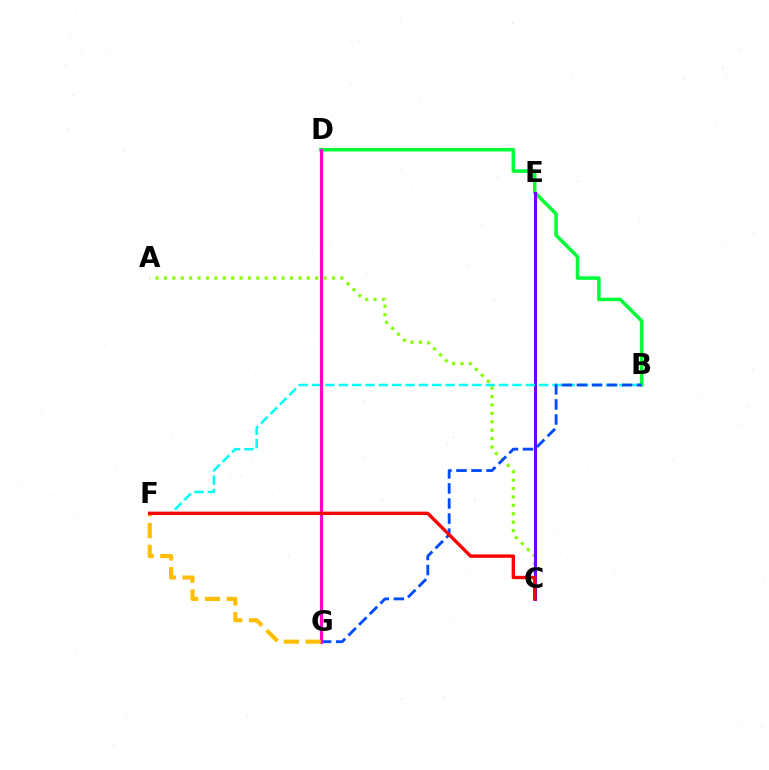{('B', 'D'): [{'color': '#00ff39', 'line_style': 'solid', 'thickness': 2.54}], ('A', 'C'): [{'color': '#84ff00', 'line_style': 'dotted', 'thickness': 2.28}], ('C', 'E'): [{'color': '#7200ff', 'line_style': 'solid', 'thickness': 2.16}], ('B', 'F'): [{'color': '#00fff6', 'line_style': 'dashed', 'thickness': 1.81}], ('B', 'G'): [{'color': '#004bff', 'line_style': 'dashed', 'thickness': 2.05}], ('D', 'G'): [{'color': '#ff00cf', 'line_style': 'solid', 'thickness': 2.25}], ('F', 'G'): [{'color': '#ffbd00', 'line_style': 'dashed', 'thickness': 2.97}], ('C', 'F'): [{'color': '#ff0000', 'line_style': 'solid', 'thickness': 2.44}]}